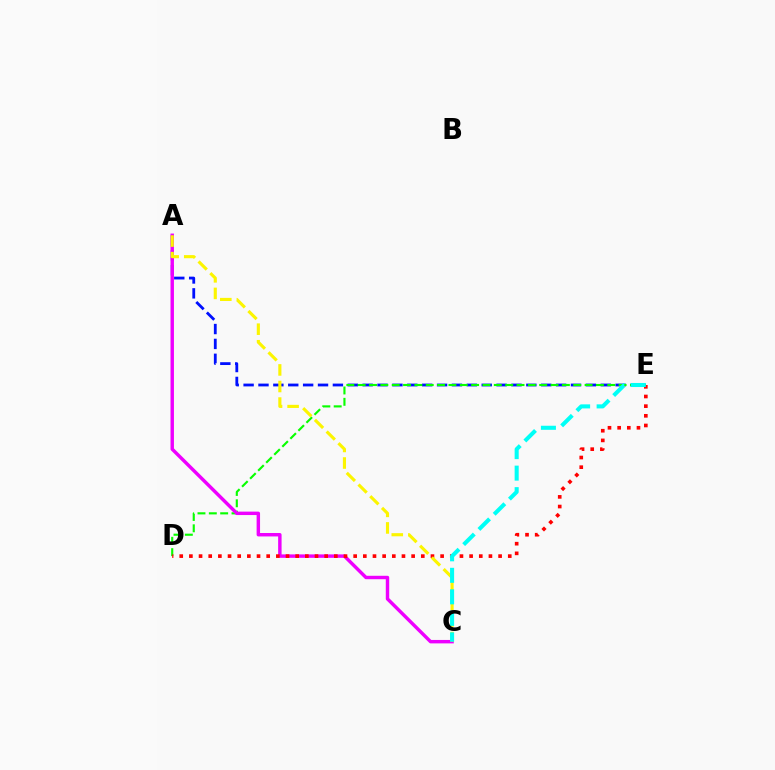{('A', 'E'): [{'color': '#0010ff', 'line_style': 'dashed', 'thickness': 2.02}], ('D', 'E'): [{'color': '#08ff00', 'line_style': 'dashed', 'thickness': 1.54}, {'color': '#ff0000', 'line_style': 'dotted', 'thickness': 2.63}], ('A', 'C'): [{'color': '#ee00ff', 'line_style': 'solid', 'thickness': 2.47}, {'color': '#fcf500', 'line_style': 'dashed', 'thickness': 2.25}], ('C', 'E'): [{'color': '#00fff6', 'line_style': 'dashed', 'thickness': 2.92}]}